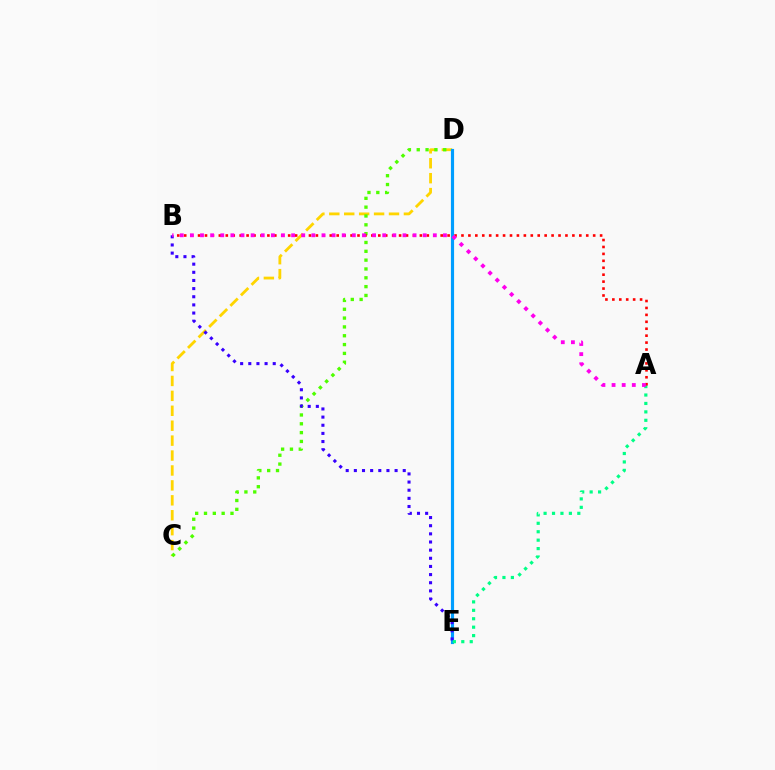{('C', 'D'): [{'color': '#ffd500', 'line_style': 'dashed', 'thickness': 2.03}, {'color': '#4fff00', 'line_style': 'dotted', 'thickness': 2.4}], ('D', 'E'): [{'color': '#009eff', 'line_style': 'solid', 'thickness': 2.28}], ('B', 'E'): [{'color': '#3700ff', 'line_style': 'dotted', 'thickness': 2.21}], ('A', 'E'): [{'color': '#00ff86', 'line_style': 'dotted', 'thickness': 2.29}], ('A', 'B'): [{'color': '#ff0000', 'line_style': 'dotted', 'thickness': 1.88}, {'color': '#ff00ed', 'line_style': 'dotted', 'thickness': 2.75}]}